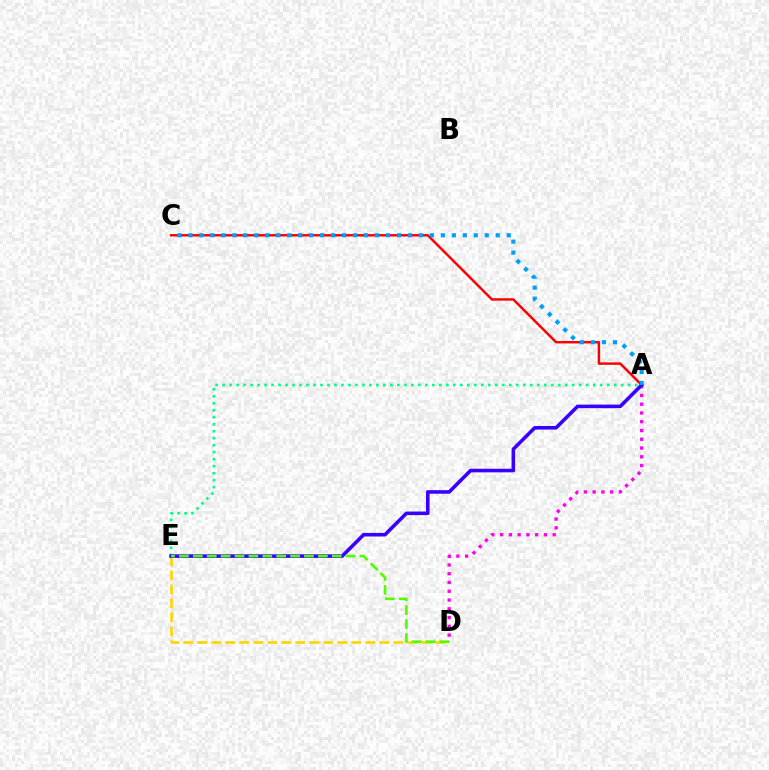{('A', 'E'): [{'color': '#00ff86', 'line_style': 'dotted', 'thickness': 1.9}, {'color': '#3700ff', 'line_style': 'solid', 'thickness': 2.57}], ('D', 'E'): [{'color': '#ffd500', 'line_style': 'dashed', 'thickness': 1.9}, {'color': '#4fff00', 'line_style': 'dashed', 'thickness': 1.89}], ('A', 'D'): [{'color': '#ff00ed', 'line_style': 'dotted', 'thickness': 2.38}], ('A', 'C'): [{'color': '#ff0000', 'line_style': 'solid', 'thickness': 1.76}, {'color': '#009eff', 'line_style': 'dotted', 'thickness': 2.98}]}